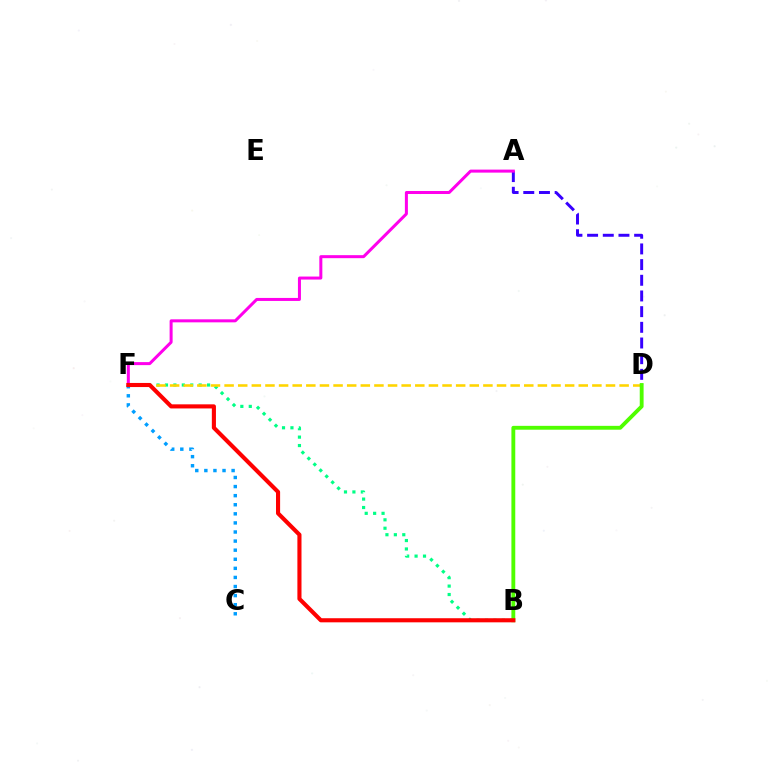{('A', 'D'): [{'color': '#3700ff', 'line_style': 'dashed', 'thickness': 2.13}], ('A', 'F'): [{'color': '#ff00ed', 'line_style': 'solid', 'thickness': 2.17}], ('B', 'F'): [{'color': '#00ff86', 'line_style': 'dotted', 'thickness': 2.29}, {'color': '#ff0000', 'line_style': 'solid', 'thickness': 2.96}], ('D', 'F'): [{'color': '#ffd500', 'line_style': 'dashed', 'thickness': 1.85}], ('B', 'D'): [{'color': '#4fff00', 'line_style': 'solid', 'thickness': 2.78}], ('C', 'F'): [{'color': '#009eff', 'line_style': 'dotted', 'thickness': 2.47}]}